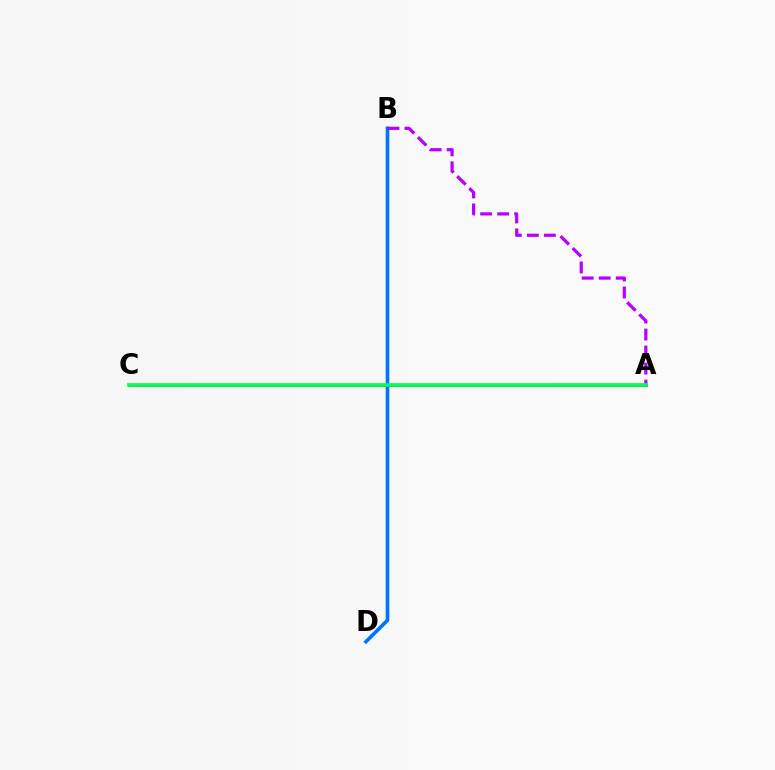{('A', 'C'): [{'color': '#d1ff00', 'line_style': 'solid', 'thickness': 2.65}, {'color': '#ff0000', 'line_style': 'solid', 'thickness': 1.94}, {'color': '#00ff5c', 'line_style': 'solid', 'thickness': 2.62}], ('B', 'D'): [{'color': '#0074ff', 'line_style': 'solid', 'thickness': 2.63}], ('A', 'B'): [{'color': '#b900ff', 'line_style': 'dashed', 'thickness': 2.31}]}